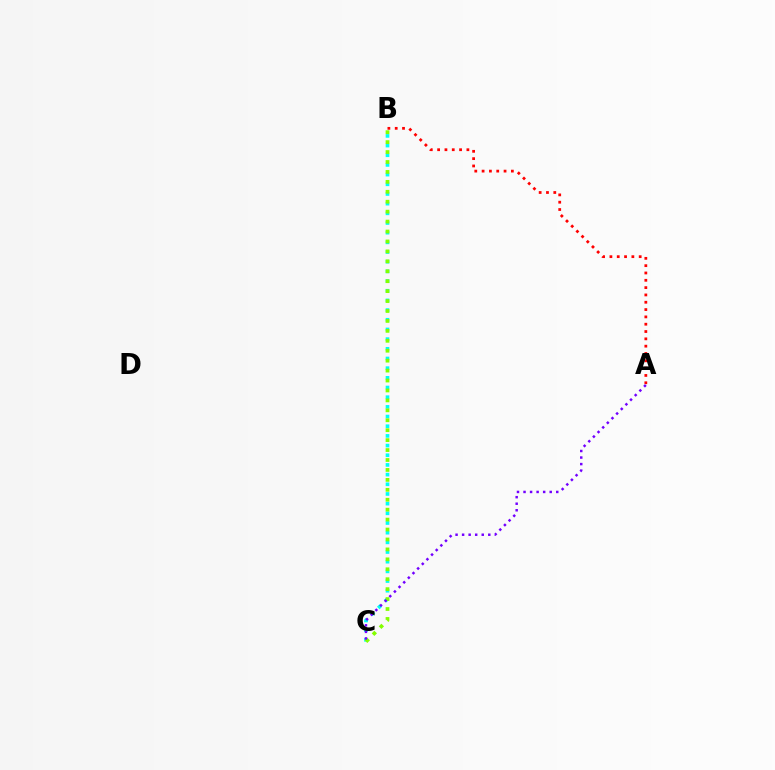{('B', 'C'): [{'color': '#00fff6', 'line_style': 'dotted', 'thickness': 2.63}, {'color': '#84ff00', 'line_style': 'dotted', 'thickness': 2.7}], ('A', 'B'): [{'color': '#ff0000', 'line_style': 'dotted', 'thickness': 1.99}], ('A', 'C'): [{'color': '#7200ff', 'line_style': 'dotted', 'thickness': 1.78}]}